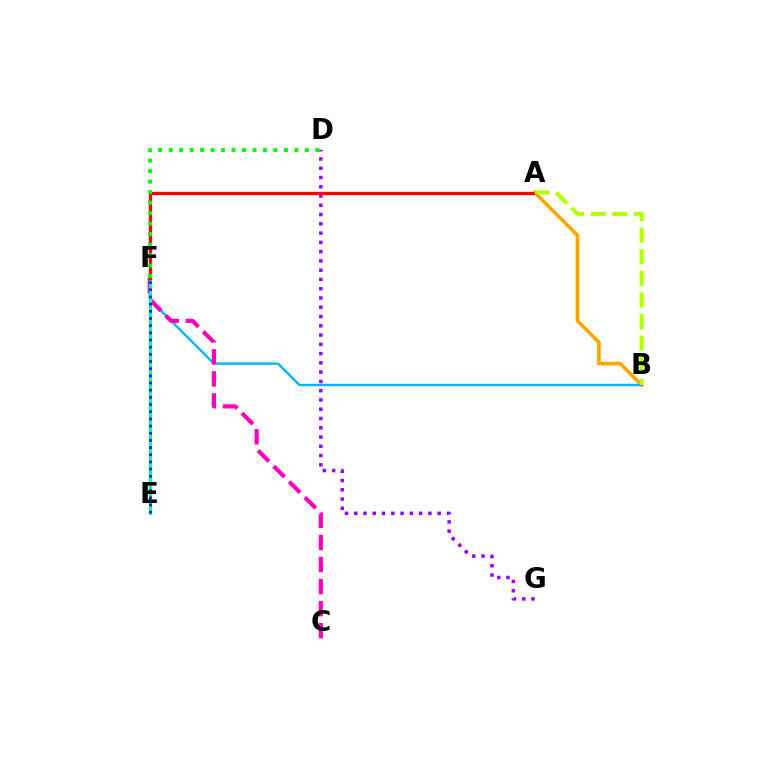{('D', 'G'): [{'color': '#9b00ff', 'line_style': 'dotted', 'thickness': 2.52}], ('A', 'B'): [{'color': '#ffa500', 'line_style': 'solid', 'thickness': 2.65}, {'color': '#b3ff00', 'line_style': 'dashed', 'thickness': 2.93}], ('B', 'F'): [{'color': '#00b5ff', 'line_style': 'solid', 'thickness': 1.71}], ('C', 'F'): [{'color': '#ff00bd', 'line_style': 'dashed', 'thickness': 2.99}], ('E', 'F'): [{'color': '#00ff9d', 'line_style': 'solid', 'thickness': 2.22}, {'color': '#0010ff', 'line_style': 'dotted', 'thickness': 1.95}], ('A', 'F'): [{'color': '#ff0000', 'line_style': 'solid', 'thickness': 2.36}], ('D', 'F'): [{'color': '#08ff00', 'line_style': 'dotted', 'thickness': 2.85}]}